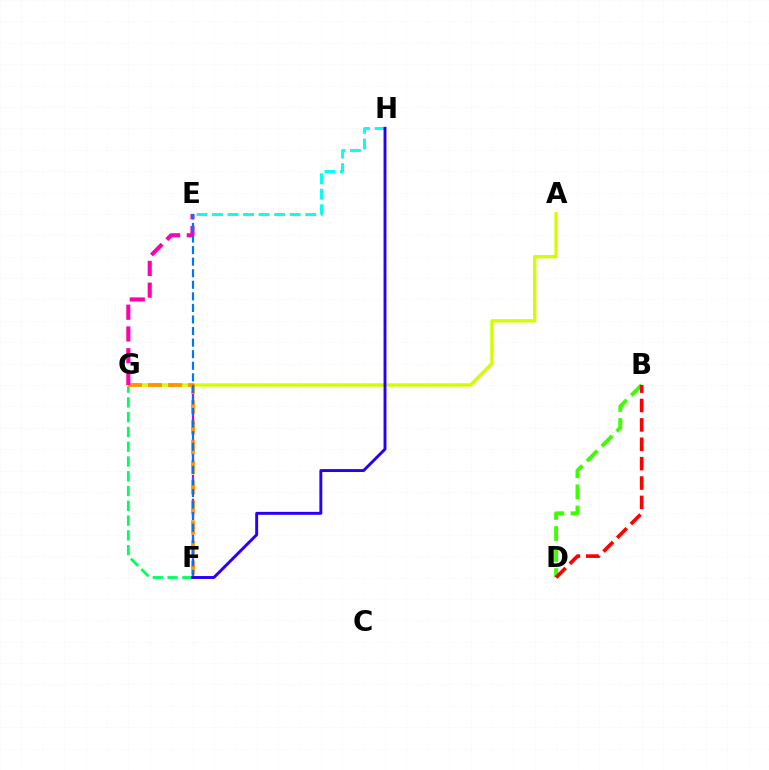{('F', 'G'): [{'color': '#00ff5c', 'line_style': 'dashed', 'thickness': 2.01}, {'color': '#b900ff', 'line_style': 'dashed', 'thickness': 1.62}, {'color': '#ff9400', 'line_style': 'dashed', 'thickness': 2.72}], ('B', 'D'): [{'color': '#3dff00', 'line_style': 'dashed', 'thickness': 2.86}, {'color': '#ff0000', 'line_style': 'dashed', 'thickness': 2.63}], ('A', 'G'): [{'color': '#d1ff00', 'line_style': 'solid', 'thickness': 2.43}], ('E', 'H'): [{'color': '#00fff6', 'line_style': 'dashed', 'thickness': 2.11}], ('E', 'G'): [{'color': '#ff00ac', 'line_style': 'dashed', 'thickness': 2.95}], ('E', 'F'): [{'color': '#0074ff', 'line_style': 'dashed', 'thickness': 1.57}], ('F', 'H'): [{'color': '#2500ff', 'line_style': 'solid', 'thickness': 2.1}]}